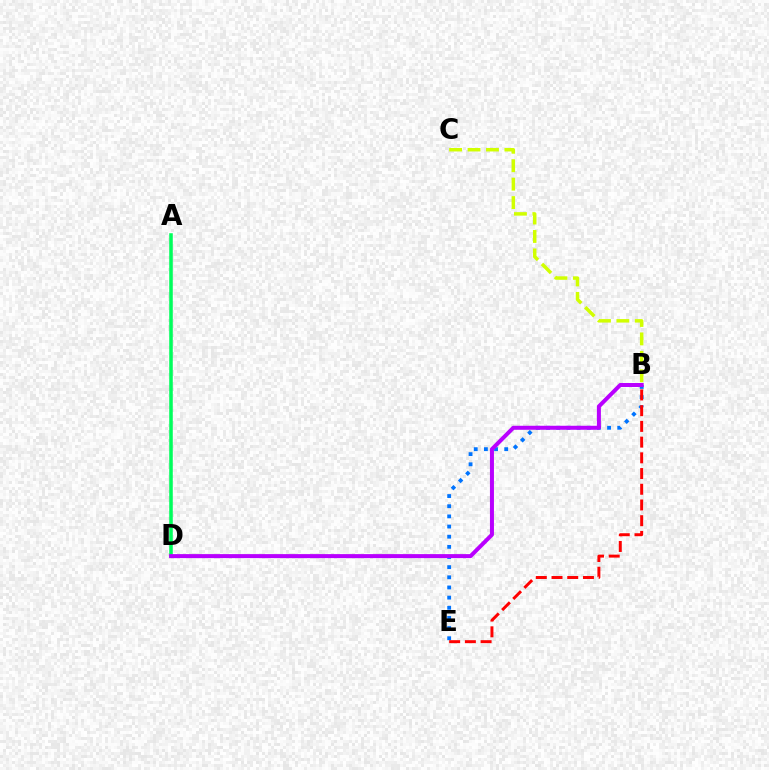{('B', 'C'): [{'color': '#d1ff00', 'line_style': 'dashed', 'thickness': 2.5}], ('A', 'D'): [{'color': '#00ff5c', 'line_style': 'solid', 'thickness': 2.55}], ('B', 'E'): [{'color': '#0074ff', 'line_style': 'dotted', 'thickness': 2.76}, {'color': '#ff0000', 'line_style': 'dashed', 'thickness': 2.14}], ('B', 'D'): [{'color': '#b900ff', 'line_style': 'solid', 'thickness': 2.88}]}